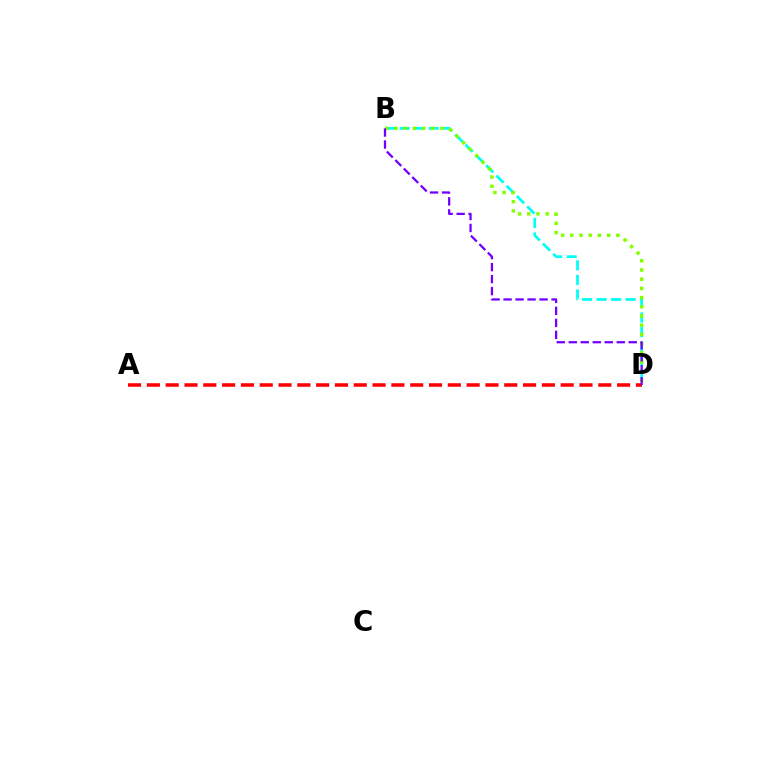{('B', 'D'): [{'color': '#00fff6', 'line_style': 'dashed', 'thickness': 1.98}, {'color': '#84ff00', 'line_style': 'dotted', 'thickness': 2.5}, {'color': '#7200ff', 'line_style': 'dashed', 'thickness': 1.63}], ('A', 'D'): [{'color': '#ff0000', 'line_style': 'dashed', 'thickness': 2.56}]}